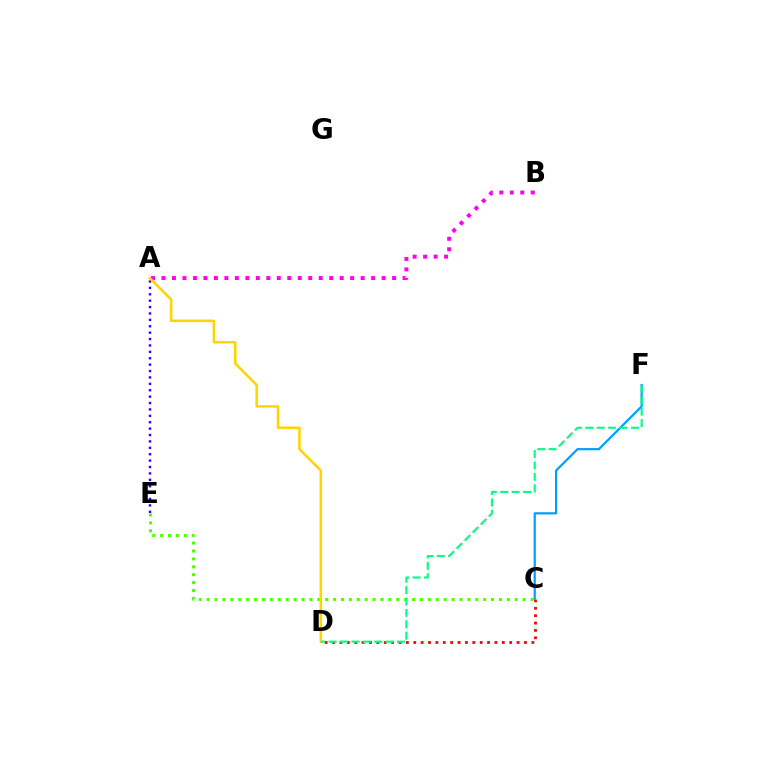{('A', 'B'): [{'color': '#ff00ed', 'line_style': 'dotted', 'thickness': 2.85}], ('C', 'D'): [{'color': '#ff0000', 'line_style': 'dotted', 'thickness': 2.01}], ('C', 'E'): [{'color': '#4fff00', 'line_style': 'dotted', 'thickness': 2.15}], ('C', 'F'): [{'color': '#009eff', 'line_style': 'solid', 'thickness': 1.59}], ('A', 'E'): [{'color': '#3700ff', 'line_style': 'dotted', 'thickness': 1.74}], ('A', 'D'): [{'color': '#ffd500', 'line_style': 'solid', 'thickness': 1.83}], ('D', 'F'): [{'color': '#00ff86', 'line_style': 'dashed', 'thickness': 1.55}]}